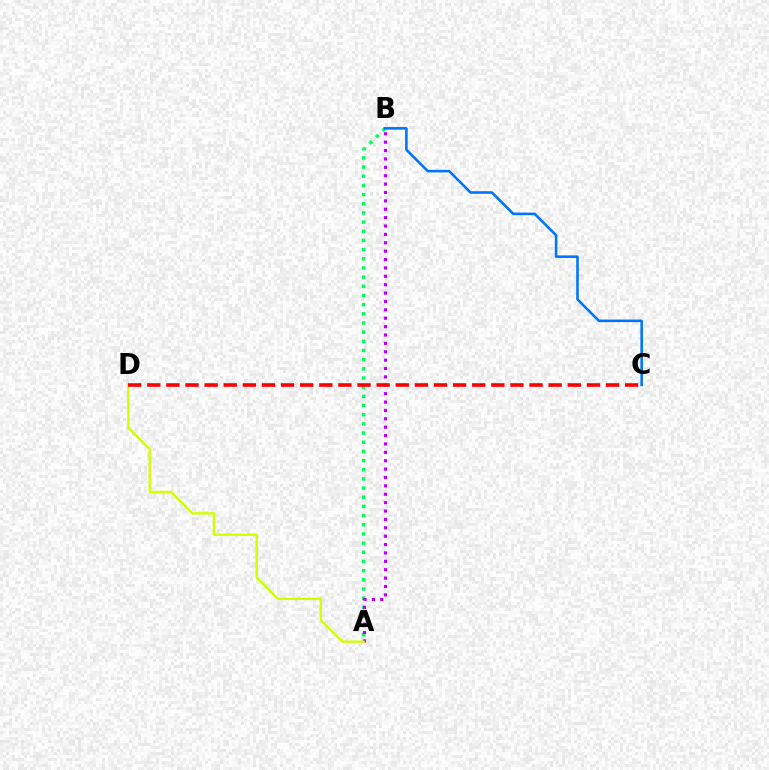{('A', 'B'): [{'color': '#00ff5c', 'line_style': 'dotted', 'thickness': 2.49}, {'color': '#b900ff', 'line_style': 'dotted', 'thickness': 2.28}], ('B', 'C'): [{'color': '#0074ff', 'line_style': 'solid', 'thickness': 1.85}], ('A', 'D'): [{'color': '#d1ff00', 'line_style': 'solid', 'thickness': 1.7}], ('C', 'D'): [{'color': '#ff0000', 'line_style': 'dashed', 'thickness': 2.6}]}